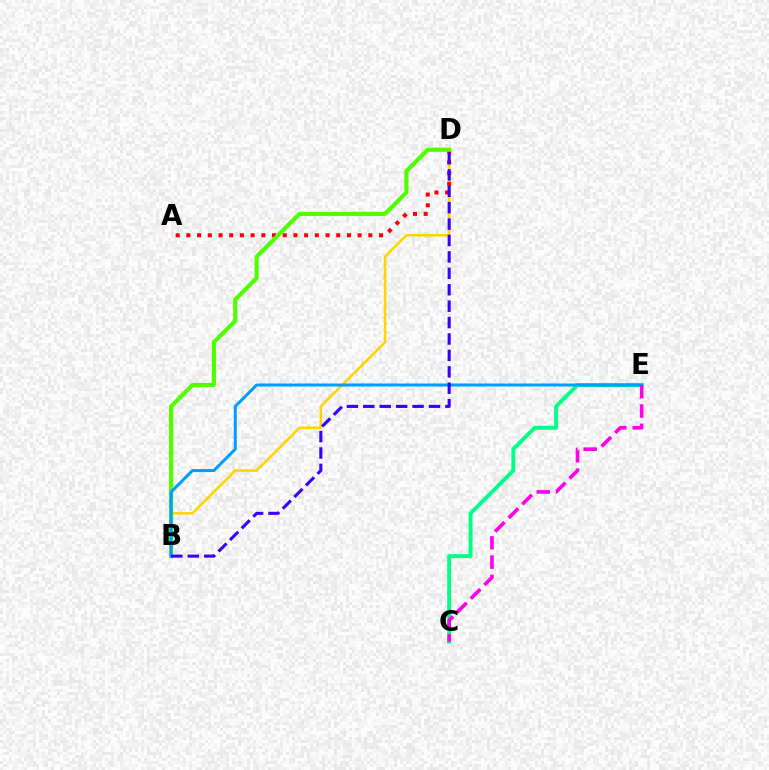{('B', 'D'): [{'color': '#ffd500', 'line_style': 'solid', 'thickness': 1.84}, {'color': '#4fff00', 'line_style': 'solid', 'thickness': 2.98}, {'color': '#3700ff', 'line_style': 'dashed', 'thickness': 2.23}], ('C', 'E'): [{'color': '#00ff86', 'line_style': 'solid', 'thickness': 2.81}, {'color': '#ff00ed', 'line_style': 'dashed', 'thickness': 2.62}], ('A', 'D'): [{'color': '#ff0000', 'line_style': 'dotted', 'thickness': 2.91}], ('B', 'E'): [{'color': '#009eff', 'line_style': 'solid', 'thickness': 2.16}]}